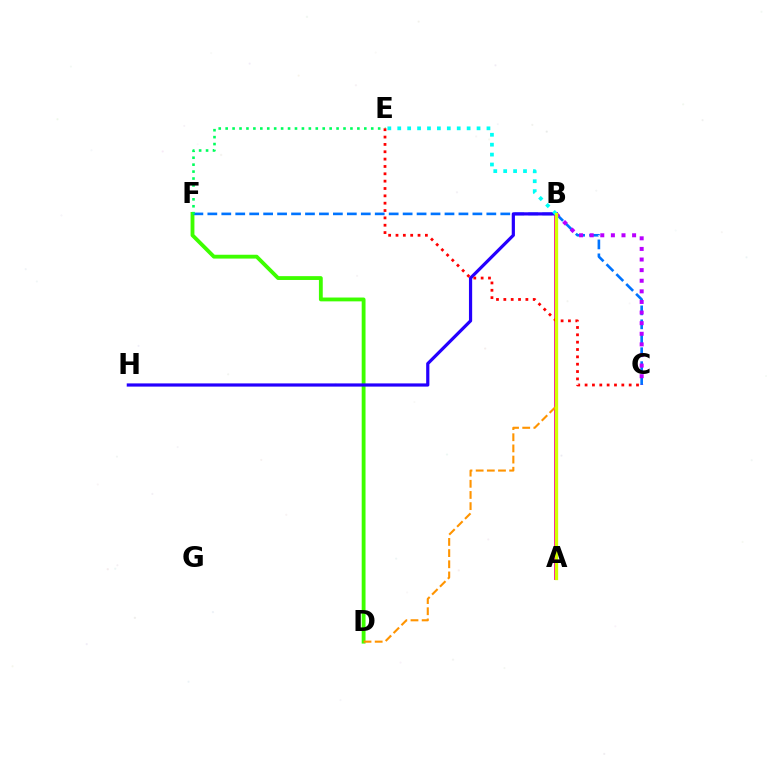{('D', 'F'): [{'color': '#3dff00', 'line_style': 'solid', 'thickness': 2.76}], ('A', 'B'): [{'color': '#ff00ac', 'line_style': 'solid', 'thickness': 2.8}, {'color': '#d1ff00', 'line_style': 'solid', 'thickness': 2.36}], ('B', 'D'): [{'color': '#ff9400', 'line_style': 'dashed', 'thickness': 1.52}], ('C', 'F'): [{'color': '#0074ff', 'line_style': 'dashed', 'thickness': 1.9}], ('E', 'F'): [{'color': '#00ff5c', 'line_style': 'dotted', 'thickness': 1.88}], ('B', 'H'): [{'color': '#2500ff', 'line_style': 'solid', 'thickness': 2.31}], ('B', 'E'): [{'color': '#00fff6', 'line_style': 'dotted', 'thickness': 2.69}], ('B', 'C'): [{'color': '#b900ff', 'line_style': 'dotted', 'thickness': 2.88}], ('C', 'E'): [{'color': '#ff0000', 'line_style': 'dotted', 'thickness': 2.0}]}